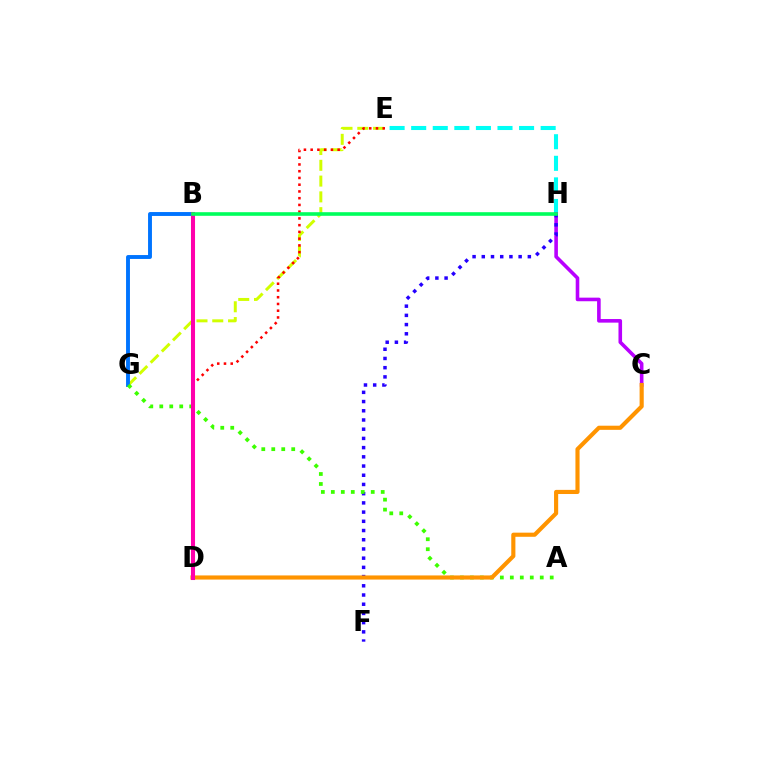{('E', 'H'): [{'color': '#00fff6', 'line_style': 'dashed', 'thickness': 2.93}], ('C', 'H'): [{'color': '#b900ff', 'line_style': 'solid', 'thickness': 2.59}], ('E', 'G'): [{'color': '#d1ff00', 'line_style': 'dashed', 'thickness': 2.14}], ('F', 'H'): [{'color': '#2500ff', 'line_style': 'dotted', 'thickness': 2.5}], ('D', 'E'): [{'color': '#ff0000', 'line_style': 'dotted', 'thickness': 1.83}], ('B', 'G'): [{'color': '#0074ff', 'line_style': 'solid', 'thickness': 2.81}], ('A', 'G'): [{'color': '#3dff00', 'line_style': 'dotted', 'thickness': 2.71}], ('C', 'D'): [{'color': '#ff9400', 'line_style': 'solid', 'thickness': 2.98}], ('B', 'D'): [{'color': '#ff00ac', 'line_style': 'solid', 'thickness': 2.93}], ('B', 'H'): [{'color': '#00ff5c', 'line_style': 'solid', 'thickness': 2.6}]}